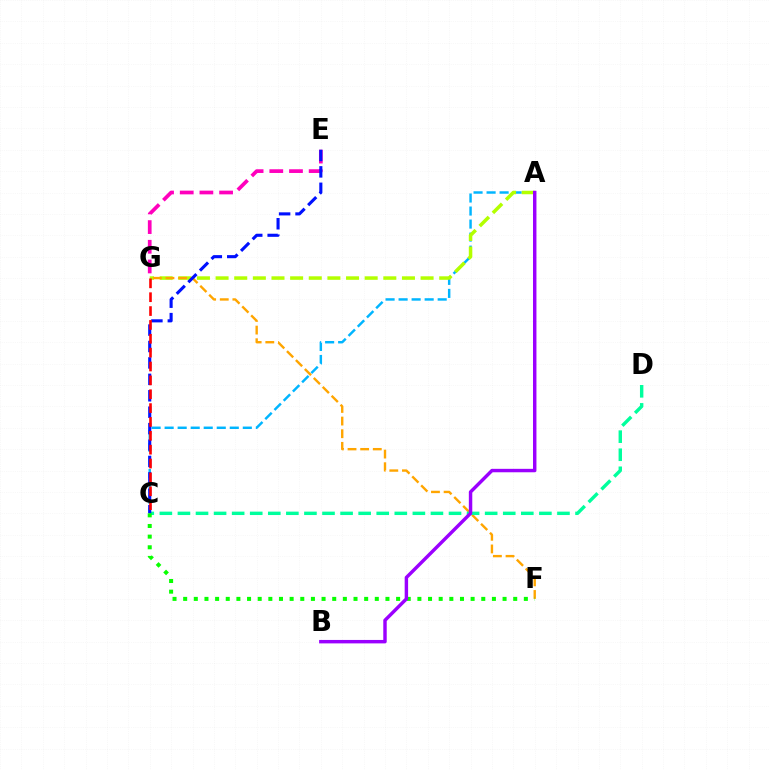{('A', 'C'): [{'color': '#00b5ff', 'line_style': 'dashed', 'thickness': 1.77}], ('A', 'G'): [{'color': '#b3ff00', 'line_style': 'dashed', 'thickness': 2.53}], ('F', 'G'): [{'color': '#ffa500', 'line_style': 'dashed', 'thickness': 1.72}], ('E', 'G'): [{'color': '#ff00bd', 'line_style': 'dashed', 'thickness': 2.67}], ('C', 'D'): [{'color': '#00ff9d', 'line_style': 'dashed', 'thickness': 2.46}], ('C', 'E'): [{'color': '#0010ff', 'line_style': 'dashed', 'thickness': 2.23}], ('C', 'G'): [{'color': '#ff0000', 'line_style': 'dashed', 'thickness': 1.88}], ('C', 'F'): [{'color': '#08ff00', 'line_style': 'dotted', 'thickness': 2.89}], ('A', 'B'): [{'color': '#9b00ff', 'line_style': 'solid', 'thickness': 2.47}]}